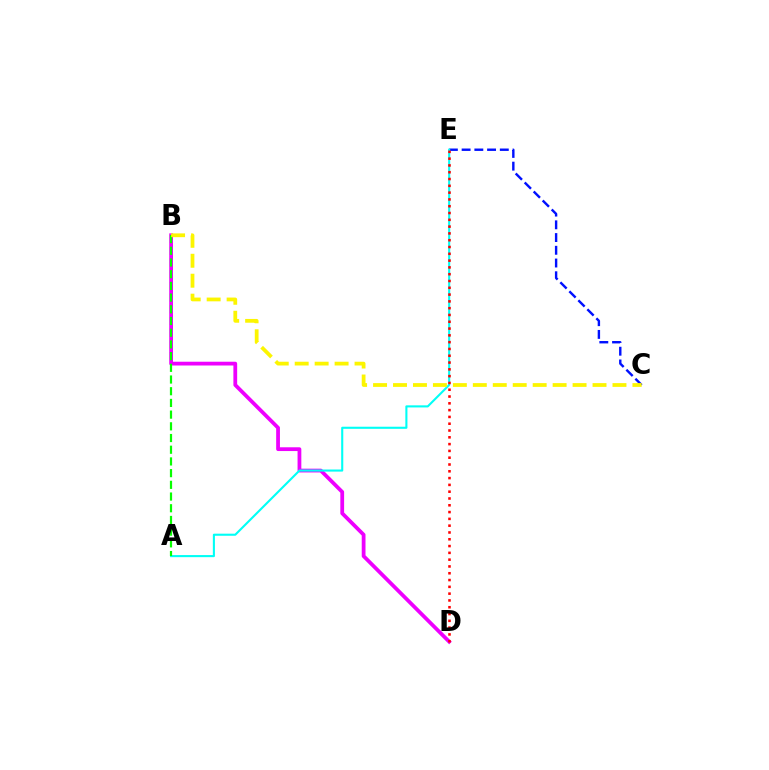{('B', 'D'): [{'color': '#ee00ff', 'line_style': 'solid', 'thickness': 2.71}], ('C', 'E'): [{'color': '#0010ff', 'line_style': 'dashed', 'thickness': 1.73}], ('A', 'E'): [{'color': '#00fff6', 'line_style': 'solid', 'thickness': 1.51}], ('A', 'B'): [{'color': '#08ff00', 'line_style': 'dashed', 'thickness': 1.59}], ('B', 'C'): [{'color': '#fcf500', 'line_style': 'dashed', 'thickness': 2.71}], ('D', 'E'): [{'color': '#ff0000', 'line_style': 'dotted', 'thickness': 1.85}]}